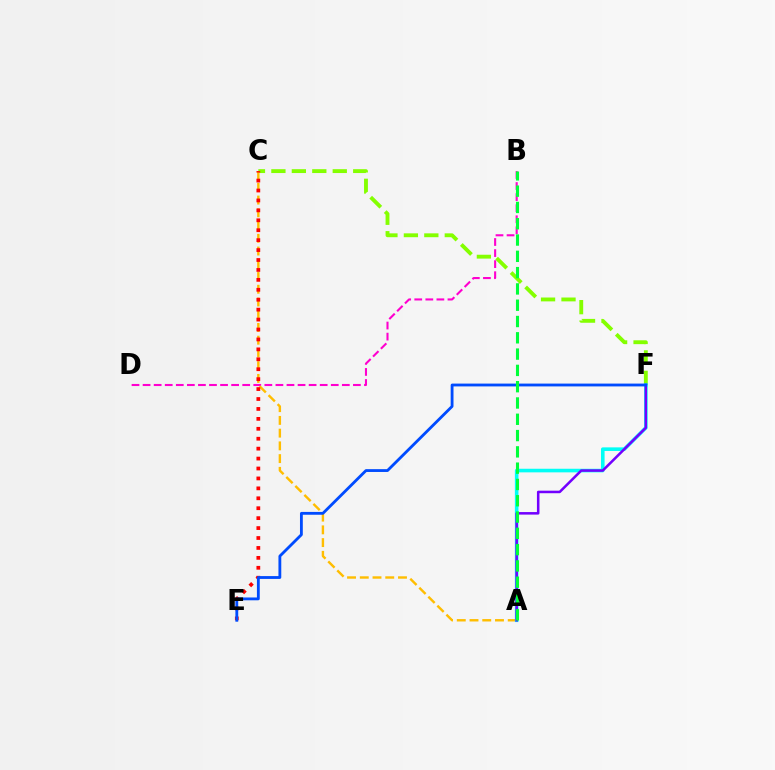{('B', 'D'): [{'color': '#ff00cf', 'line_style': 'dashed', 'thickness': 1.5}], ('C', 'F'): [{'color': '#84ff00', 'line_style': 'dashed', 'thickness': 2.78}], ('A', 'C'): [{'color': '#ffbd00', 'line_style': 'dashed', 'thickness': 1.73}], ('C', 'E'): [{'color': '#ff0000', 'line_style': 'dotted', 'thickness': 2.7}], ('A', 'F'): [{'color': '#00fff6', 'line_style': 'solid', 'thickness': 2.59}, {'color': '#7200ff', 'line_style': 'solid', 'thickness': 1.83}], ('E', 'F'): [{'color': '#004bff', 'line_style': 'solid', 'thickness': 2.03}], ('A', 'B'): [{'color': '#00ff39', 'line_style': 'dashed', 'thickness': 2.21}]}